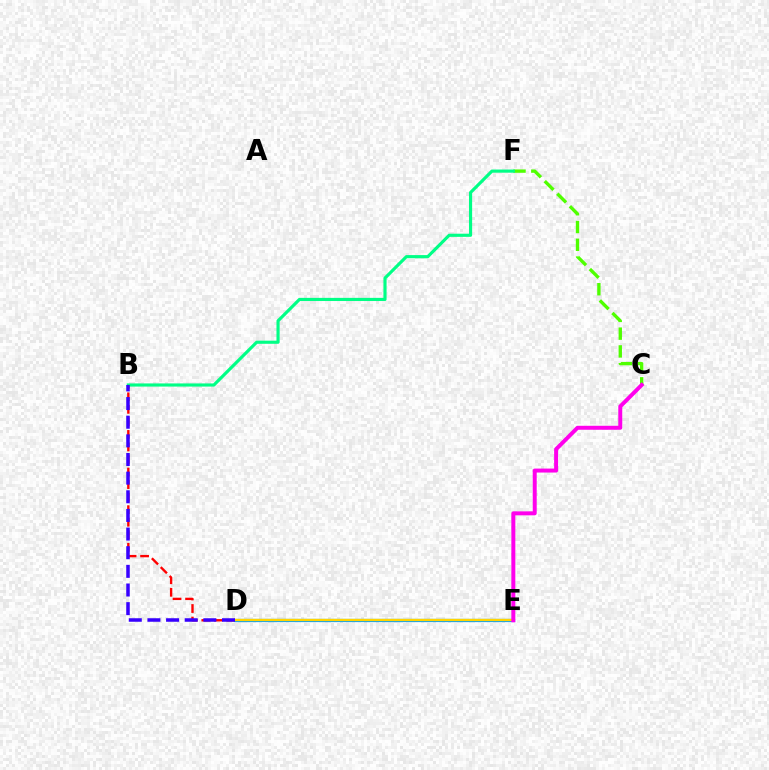{('B', 'D'): [{'color': '#ff0000', 'line_style': 'dashed', 'thickness': 1.7}, {'color': '#3700ff', 'line_style': 'dashed', 'thickness': 2.53}], ('D', 'E'): [{'color': '#009eff', 'line_style': 'solid', 'thickness': 2.33}, {'color': '#ffd500', 'line_style': 'solid', 'thickness': 1.7}], ('C', 'F'): [{'color': '#4fff00', 'line_style': 'dashed', 'thickness': 2.41}], ('B', 'F'): [{'color': '#00ff86', 'line_style': 'solid', 'thickness': 2.27}], ('C', 'E'): [{'color': '#ff00ed', 'line_style': 'solid', 'thickness': 2.86}]}